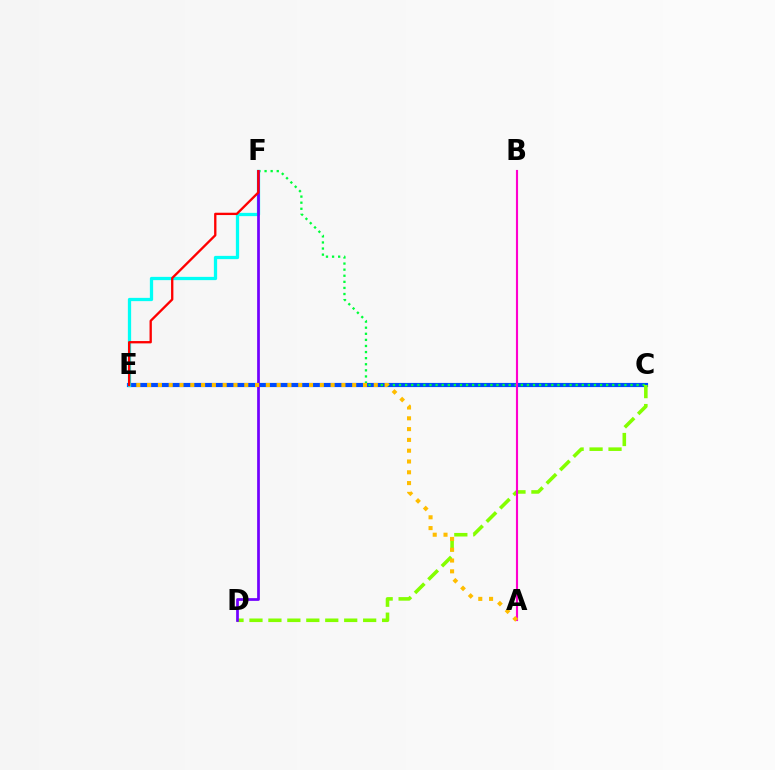{('C', 'E'): [{'color': '#004bff', 'line_style': 'solid', 'thickness': 2.99}], ('C', 'F'): [{'color': '#00ff39', 'line_style': 'dotted', 'thickness': 1.65}], ('C', 'D'): [{'color': '#84ff00', 'line_style': 'dashed', 'thickness': 2.57}], ('E', 'F'): [{'color': '#00fff6', 'line_style': 'solid', 'thickness': 2.36}, {'color': '#ff0000', 'line_style': 'solid', 'thickness': 1.67}], ('A', 'B'): [{'color': '#ff00cf', 'line_style': 'solid', 'thickness': 1.53}], ('D', 'F'): [{'color': '#7200ff', 'line_style': 'solid', 'thickness': 1.97}], ('A', 'E'): [{'color': '#ffbd00', 'line_style': 'dotted', 'thickness': 2.93}]}